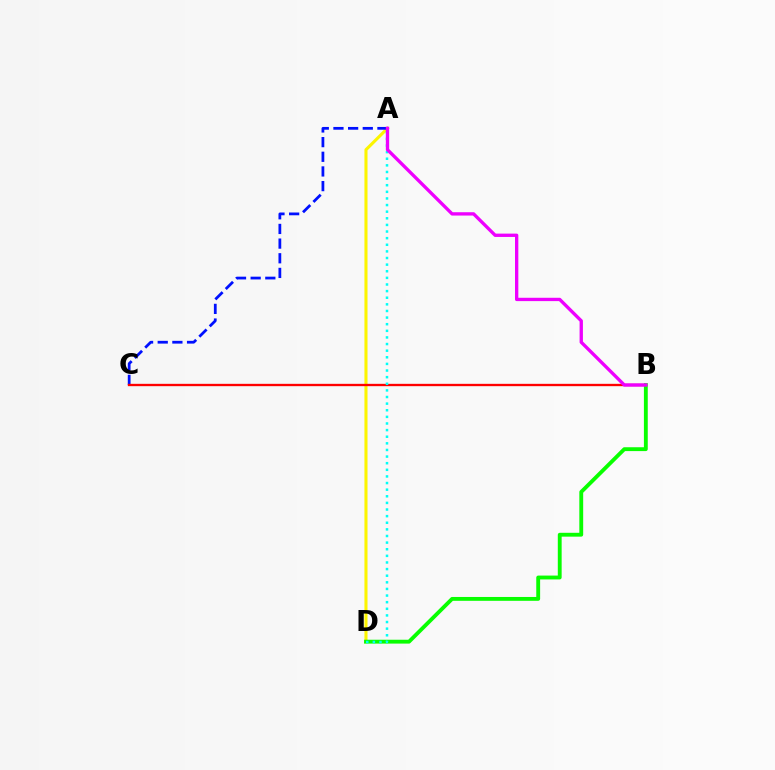{('A', 'D'): [{'color': '#fcf500', 'line_style': 'solid', 'thickness': 2.22}, {'color': '#00fff6', 'line_style': 'dotted', 'thickness': 1.8}], ('A', 'C'): [{'color': '#0010ff', 'line_style': 'dashed', 'thickness': 1.99}], ('B', 'C'): [{'color': '#ff0000', 'line_style': 'solid', 'thickness': 1.68}], ('B', 'D'): [{'color': '#08ff00', 'line_style': 'solid', 'thickness': 2.77}], ('A', 'B'): [{'color': '#ee00ff', 'line_style': 'solid', 'thickness': 2.4}]}